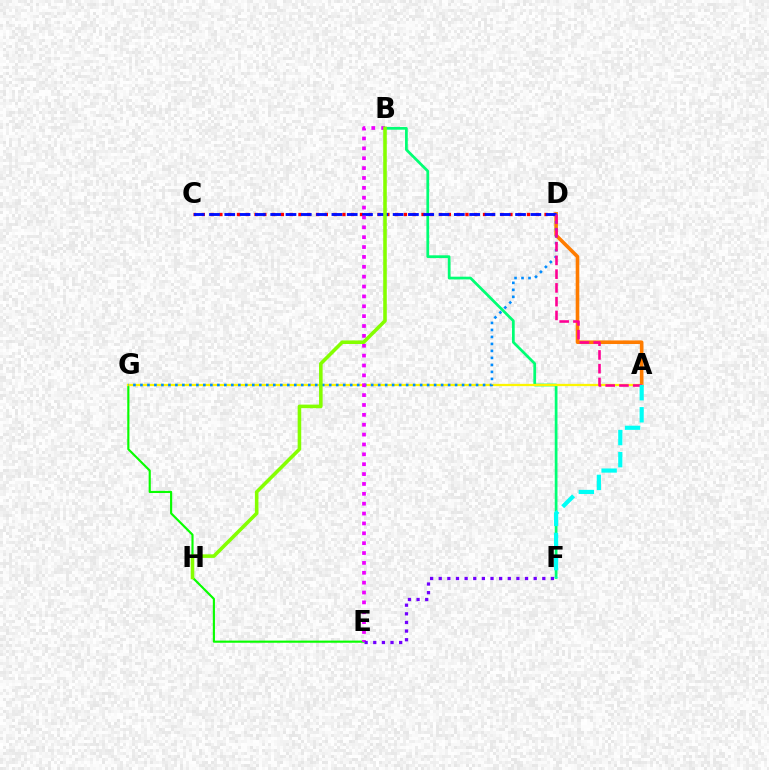{('C', 'D'): [{'color': '#ff0000', 'line_style': 'dotted', 'thickness': 2.39}, {'color': '#0010ff', 'line_style': 'dashed', 'thickness': 2.08}], ('B', 'F'): [{'color': '#00ff74', 'line_style': 'solid', 'thickness': 1.97}], ('E', 'G'): [{'color': '#08ff00', 'line_style': 'solid', 'thickness': 1.54}], ('A', 'D'): [{'color': '#ff7c00', 'line_style': 'solid', 'thickness': 2.59}, {'color': '#ff0094', 'line_style': 'dashed', 'thickness': 1.87}], ('A', 'G'): [{'color': '#fcf500', 'line_style': 'solid', 'thickness': 1.63}], ('D', 'G'): [{'color': '#008cff', 'line_style': 'dotted', 'thickness': 1.9}], ('B', 'E'): [{'color': '#ee00ff', 'line_style': 'dotted', 'thickness': 2.68}], ('A', 'F'): [{'color': '#00fff6', 'line_style': 'dashed', 'thickness': 3.0}], ('B', 'H'): [{'color': '#84ff00', 'line_style': 'solid', 'thickness': 2.57}], ('E', 'F'): [{'color': '#7200ff', 'line_style': 'dotted', 'thickness': 2.35}]}